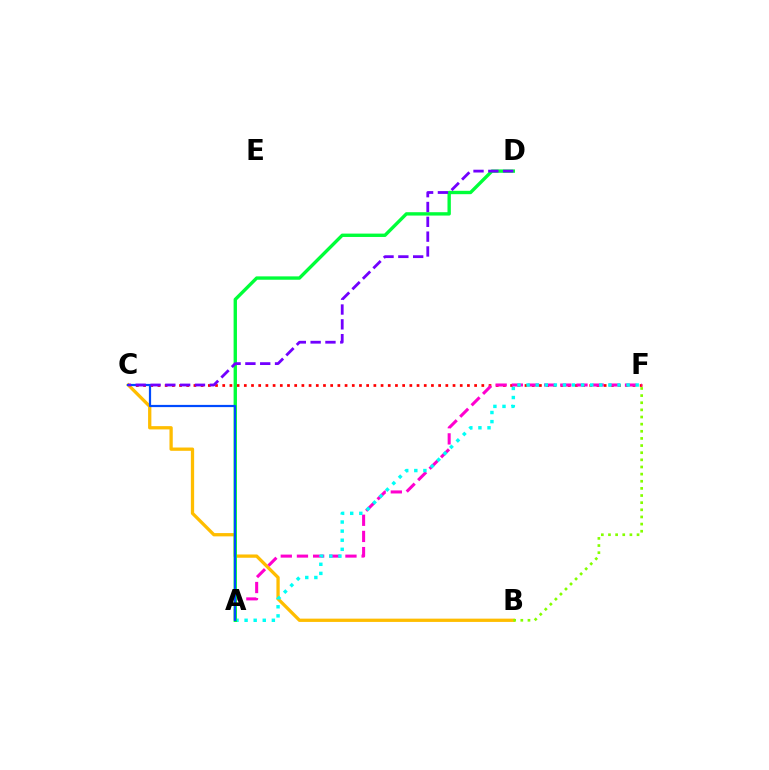{('C', 'F'): [{'color': '#ff0000', 'line_style': 'dotted', 'thickness': 1.96}], ('B', 'C'): [{'color': '#ffbd00', 'line_style': 'solid', 'thickness': 2.37}], ('A', 'F'): [{'color': '#ff00cf', 'line_style': 'dashed', 'thickness': 2.2}, {'color': '#00fff6', 'line_style': 'dotted', 'thickness': 2.47}], ('B', 'F'): [{'color': '#84ff00', 'line_style': 'dotted', 'thickness': 1.94}], ('A', 'D'): [{'color': '#00ff39', 'line_style': 'solid', 'thickness': 2.42}], ('A', 'C'): [{'color': '#004bff', 'line_style': 'solid', 'thickness': 1.59}], ('C', 'D'): [{'color': '#7200ff', 'line_style': 'dashed', 'thickness': 2.01}]}